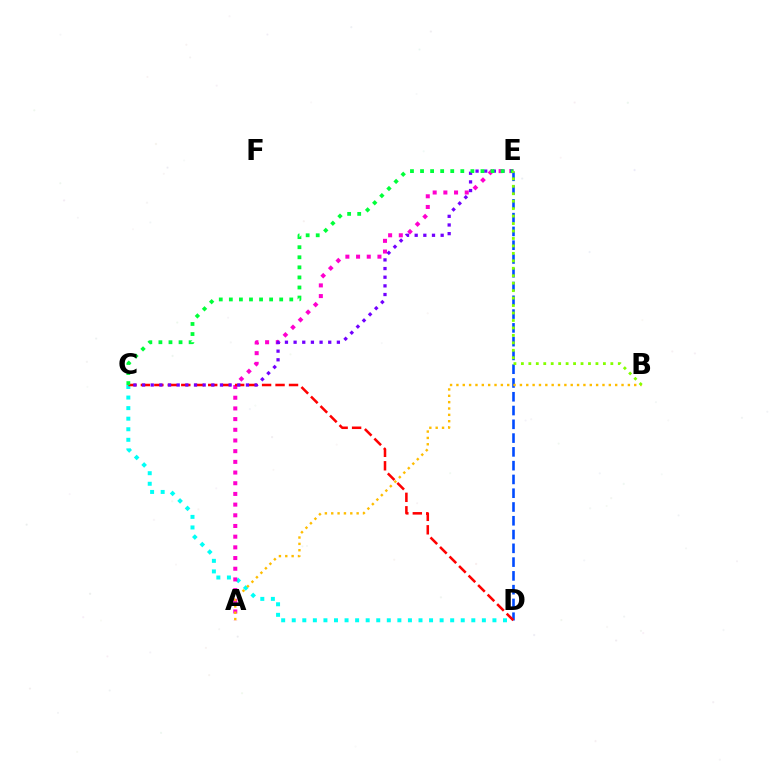{('C', 'D'): [{'color': '#00fff6', 'line_style': 'dotted', 'thickness': 2.87}, {'color': '#ff0000', 'line_style': 'dashed', 'thickness': 1.83}], ('D', 'E'): [{'color': '#004bff', 'line_style': 'dashed', 'thickness': 1.87}], ('A', 'E'): [{'color': '#ff00cf', 'line_style': 'dotted', 'thickness': 2.9}], ('A', 'B'): [{'color': '#ffbd00', 'line_style': 'dotted', 'thickness': 1.73}], ('C', 'E'): [{'color': '#7200ff', 'line_style': 'dotted', 'thickness': 2.35}, {'color': '#00ff39', 'line_style': 'dotted', 'thickness': 2.74}], ('B', 'E'): [{'color': '#84ff00', 'line_style': 'dotted', 'thickness': 2.03}]}